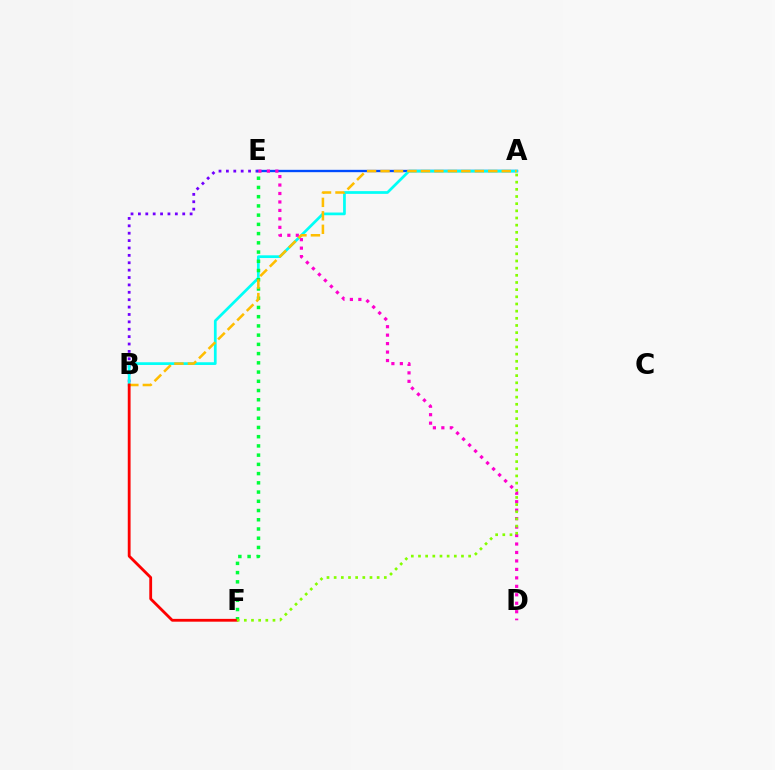{('B', 'E'): [{'color': '#7200ff', 'line_style': 'dotted', 'thickness': 2.01}], ('A', 'E'): [{'color': '#004bff', 'line_style': 'solid', 'thickness': 1.69}], ('A', 'B'): [{'color': '#00fff6', 'line_style': 'solid', 'thickness': 1.96}, {'color': '#ffbd00', 'line_style': 'dashed', 'thickness': 1.83}], ('E', 'F'): [{'color': '#00ff39', 'line_style': 'dotted', 'thickness': 2.51}], ('D', 'E'): [{'color': '#ff00cf', 'line_style': 'dotted', 'thickness': 2.3}], ('B', 'F'): [{'color': '#ff0000', 'line_style': 'solid', 'thickness': 2.03}], ('A', 'F'): [{'color': '#84ff00', 'line_style': 'dotted', 'thickness': 1.95}]}